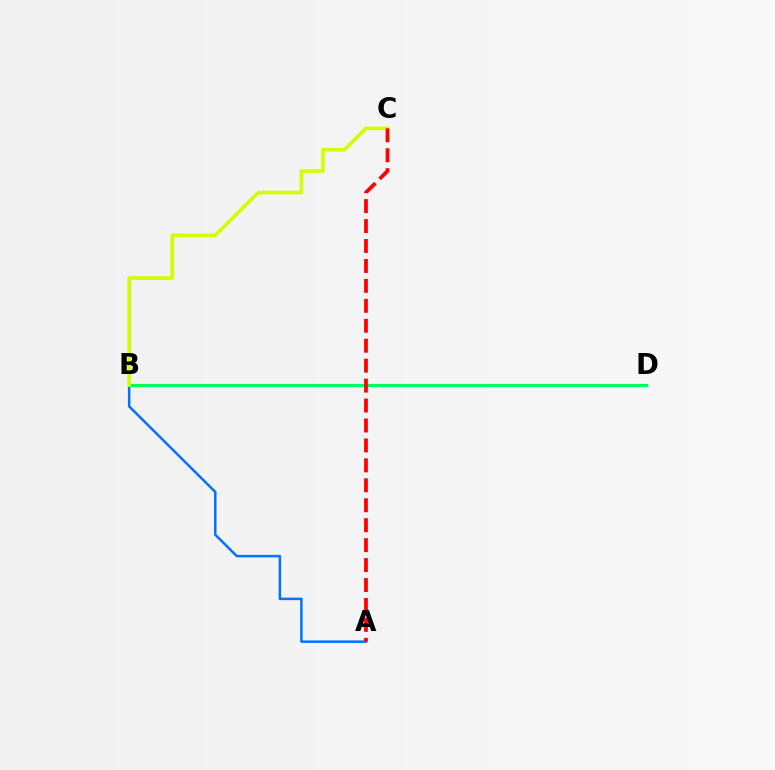{('A', 'B'): [{'color': '#0074ff', 'line_style': 'solid', 'thickness': 1.8}], ('B', 'D'): [{'color': '#b900ff', 'line_style': 'solid', 'thickness': 2.0}, {'color': '#00ff5c', 'line_style': 'solid', 'thickness': 2.31}], ('B', 'C'): [{'color': '#d1ff00', 'line_style': 'solid', 'thickness': 2.6}], ('A', 'C'): [{'color': '#ff0000', 'line_style': 'dashed', 'thickness': 2.71}]}